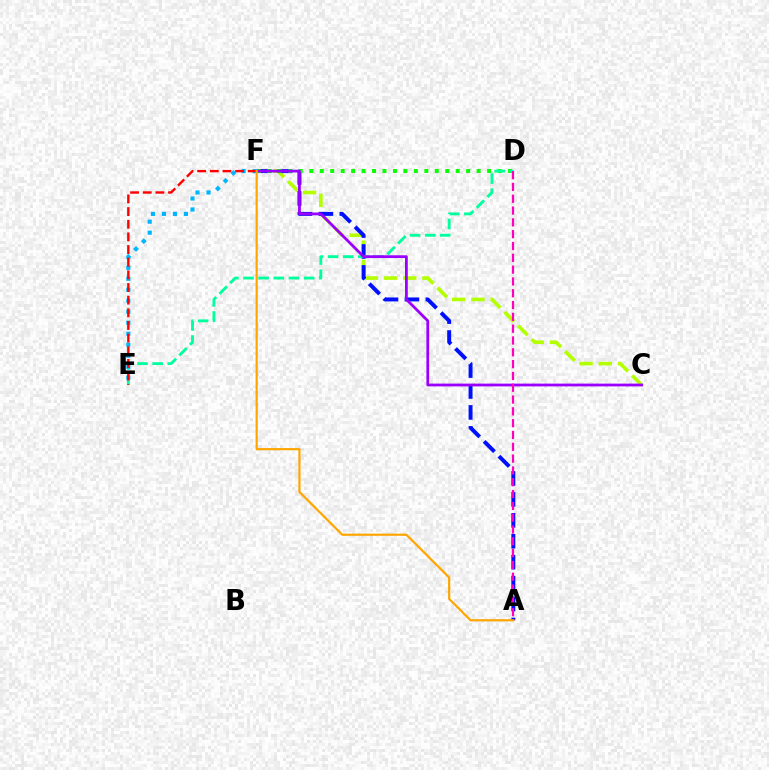{('C', 'F'): [{'color': '#b3ff00', 'line_style': 'dashed', 'thickness': 2.62}, {'color': '#9b00ff', 'line_style': 'solid', 'thickness': 2.0}], ('A', 'F'): [{'color': '#0010ff', 'line_style': 'dashed', 'thickness': 2.84}, {'color': '#ffa500', 'line_style': 'solid', 'thickness': 1.58}], ('D', 'F'): [{'color': '#08ff00', 'line_style': 'dotted', 'thickness': 2.84}], ('D', 'E'): [{'color': '#00ff9d', 'line_style': 'dashed', 'thickness': 2.06}], ('E', 'F'): [{'color': '#00b5ff', 'line_style': 'dotted', 'thickness': 2.99}, {'color': '#ff0000', 'line_style': 'dashed', 'thickness': 1.72}], ('A', 'D'): [{'color': '#ff00bd', 'line_style': 'dashed', 'thickness': 1.6}]}